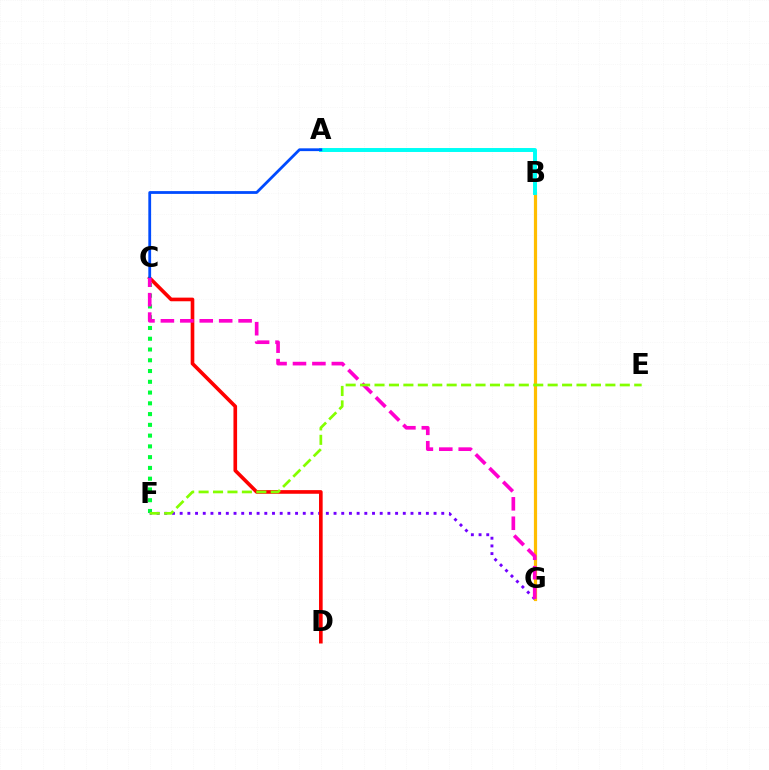{('C', 'F'): [{'color': '#00ff39', 'line_style': 'dotted', 'thickness': 2.92}], ('B', 'G'): [{'color': '#ffbd00', 'line_style': 'solid', 'thickness': 2.3}], ('F', 'G'): [{'color': '#7200ff', 'line_style': 'dotted', 'thickness': 2.09}], ('A', 'B'): [{'color': '#00fff6', 'line_style': 'solid', 'thickness': 2.84}], ('C', 'D'): [{'color': '#ff0000', 'line_style': 'solid', 'thickness': 2.62}], ('A', 'C'): [{'color': '#004bff', 'line_style': 'solid', 'thickness': 2.01}], ('C', 'G'): [{'color': '#ff00cf', 'line_style': 'dashed', 'thickness': 2.64}], ('E', 'F'): [{'color': '#84ff00', 'line_style': 'dashed', 'thickness': 1.96}]}